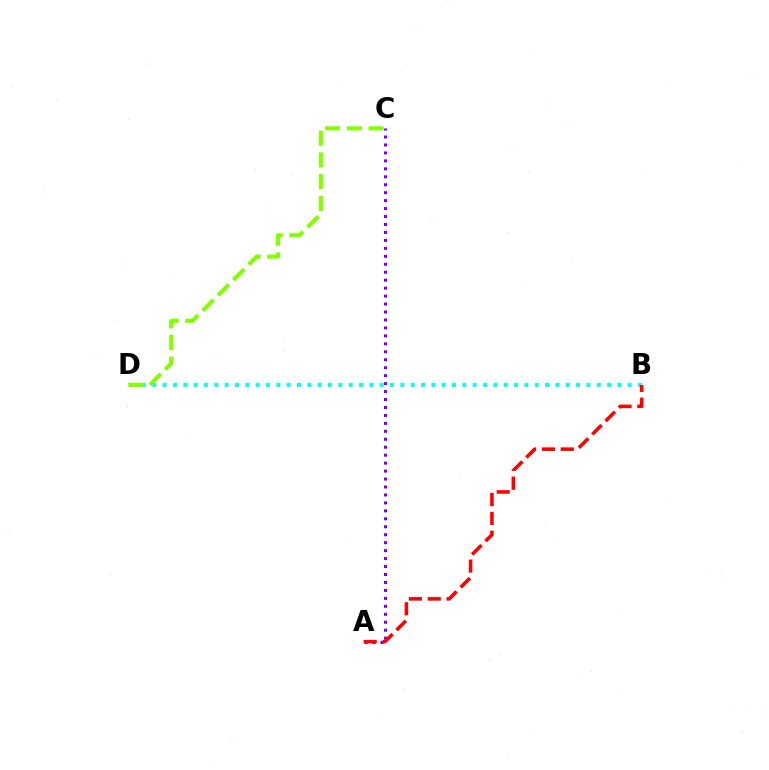{('A', 'C'): [{'color': '#7200ff', 'line_style': 'dotted', 'thickness': 2.16}], ('B', 'D'): [{'color': '#00fff6', 'line_style': 'dotted', 'thickness': 2.81}], ('A', 'B'): [{'color': '#ff0000', 'line_style': 'dashed', 'thickness': 2.56}], ('C', 'D'): [{'color': '#84ff00', 'line_style': 'dashed', 'thickness': 2.95}]}